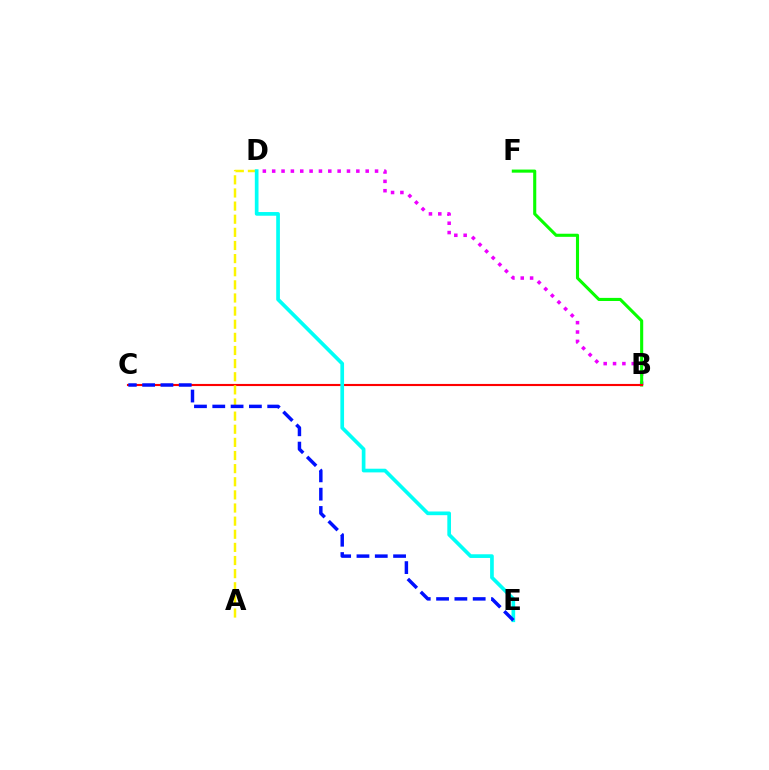{('B', 'D'): [{'color': '#ee00ff', 'line_style': 'dotted', 'thickness': 2.54}], ('B', 'F'): [{'color': '#08ff00', 'line_style': 'solid', 'thickness': 2.23}], ('B', 'C'): [{'color': '#ff0000', 'line_style': 'solid', 'thickness': 1.53}], ('A', 'D'): [{'color': '#fcf500', 'line_style': 'dashed', 'thickness': 1.78}], ('D', 'E'): [{'color': '#00fff6', 'line_style': 'solid', 'thickness': 2.65}], ('C', 'E'): [{'color': '#0010ff', 'line_style': 'dashed', 'thickness': 2.49}]}